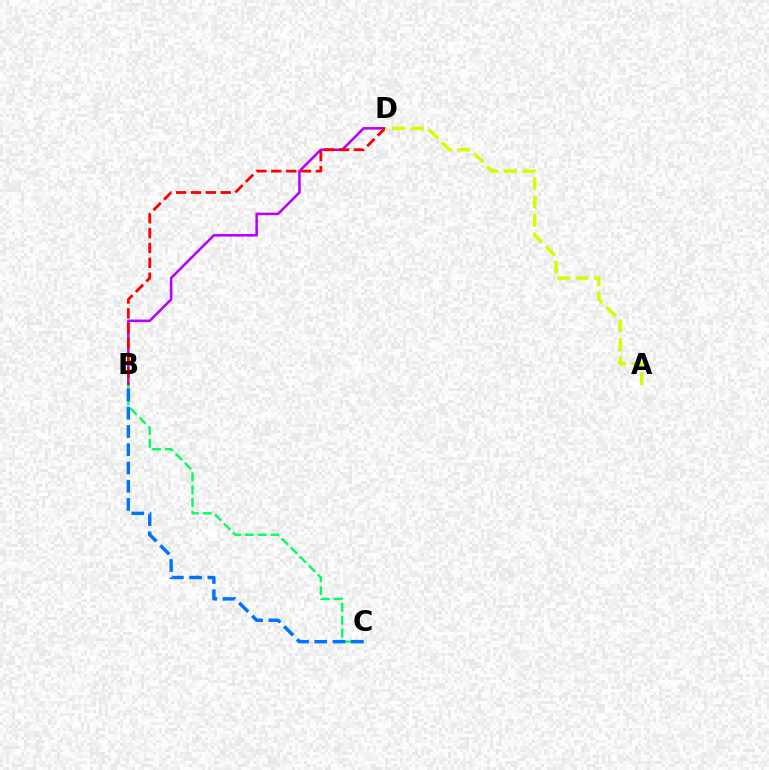{('B', 'D'): [{'color': '#b900ff', 'line_style': 'solid', 'thickness': 1.83}, {'color': '#ff0000', 'line_style': 'dashed', 'thickness': 2.02}], ('B', 'C'): [{'color': '#00ff5c', 'line_style': 'dashed', 'thickness': 1.74}, {'color': '#0074ff', 'line_style': 'dashed', 'thickness': 2.48}], ('A', 'D'): [{'color': '#d1ff00', 'line_style': 'dashed', 'thickness': 2.51}]}